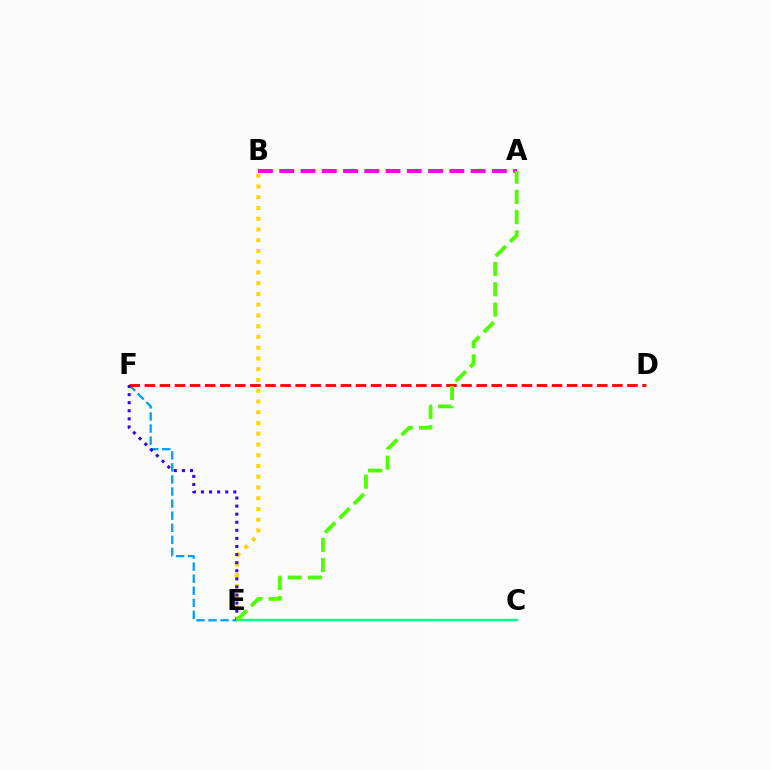{('B', 'E'): [{'color': '#ffd500', 'line_style': 'dotted', 'thickness': 2.92}], ('E', 'F'): [{'color': '#009eff', 'line_style': 'dashed', 'thickness': 1.64}, {'color': '#3700ff', 'line_style': 'dotted', 'thickness': 2.2}], ('A', 'B'): [{'color': '#ff00ed', 'line_style': 'dashed', 'thickness': 2.89}], ('D', 'F'): [{'color': '#ff0000', 'line_style': 'dashed', 'thickness': 2.05}], ('C', 'E'): [{'color': '#00ff86', 'line_style': 'solid', 'thickness': 1.73}], ('A', 'E'): [{'color': '#4fff00', 'line_style': 'dashed', 'thickness': 2.75}]}